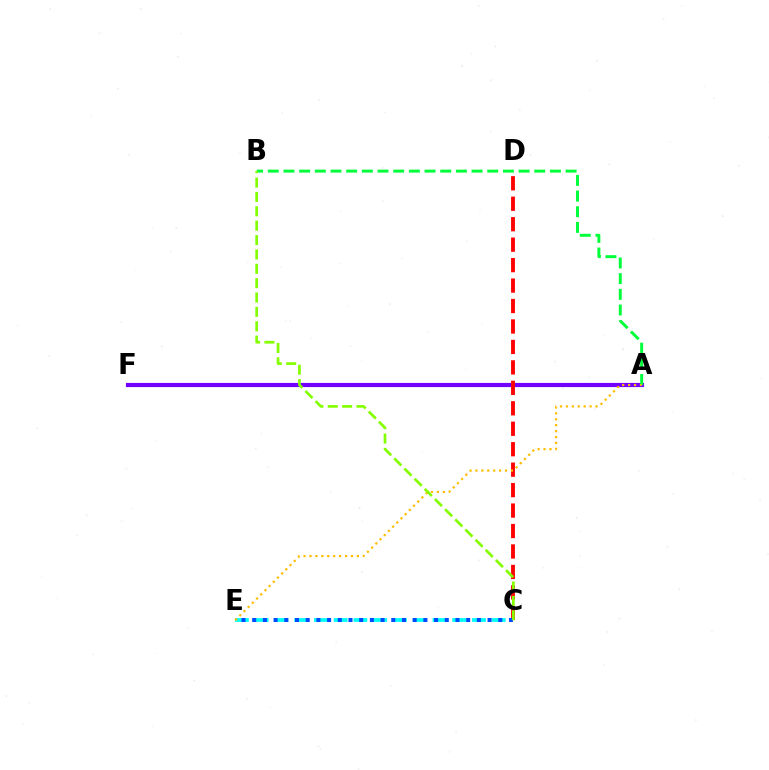{('A', 'F'): [{'color': '#ff00cf', 'line_style': 'dotted', 'thickness': 2.84}, {'color': '#7200ff', 'line_style': 'solid', 'thickness': 3.0}], ('C', 'E'): [{'color': '#00fff6', 'line_style': 'dashed', 'thickness': 2.68}, {'color': '#004bff', 'line_style': 'dotted', 'thickness': 2.91}], ('C', 'D'): [{'color': '#ff0000', 'line_style': 'dashed', 'thickness': 2.78}], ('A', 'B'): [{'color': '#00ff39', 'line_style': 'dashed', 'thickness': 2.13}], ('A', 'E'): [{'color': '#ffbd00', 'line_style': 'dotted', 'thickness': 1.61}], ('B', 'C'): [{'color': '#84ff00', 'line_style': 'dashed', 'thickness': 1.95}]}